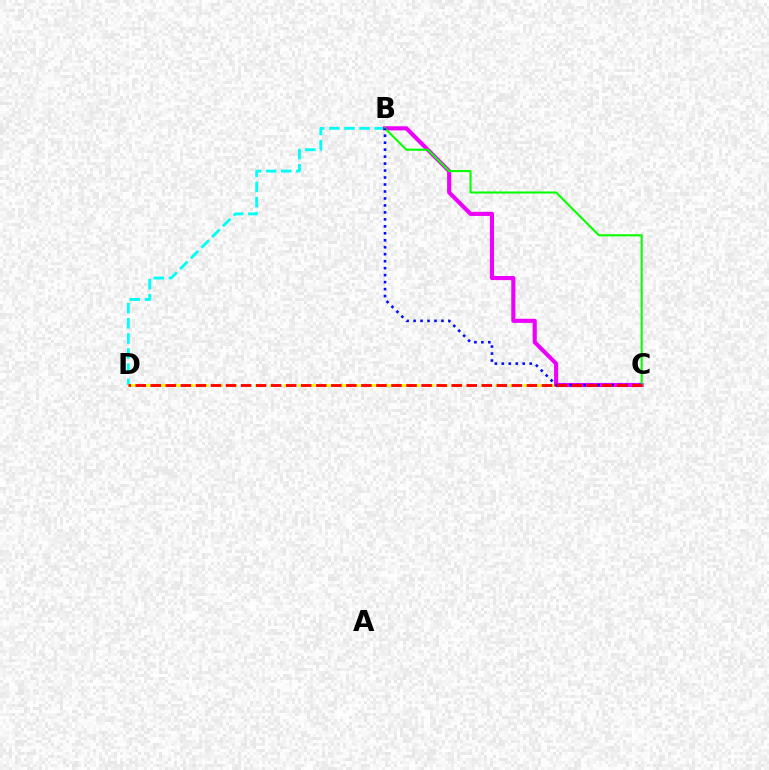{('B', 'D'): [{'color': '#00fff6', 'line_style': 'dashed', 'thickness': 2.06}], ('C', 'D'): [{'color': '#fcf500', 'line_style': 'dashed', 'thickness': 1.92}, {'color': '#ff0000', 'line_style': 'dashed', 'thickness': 2.04}], ('B', 'C'): [{'color': '#ee00ff', 'line_style': 'solid', 'thickness': 2.96}, {'color': '#08ff00', 'line_style': 'solid', 'thickness': 1.5}, {'color': '#0010ff', 'line_style': 'dotted', 'thickness': 1.89}]}